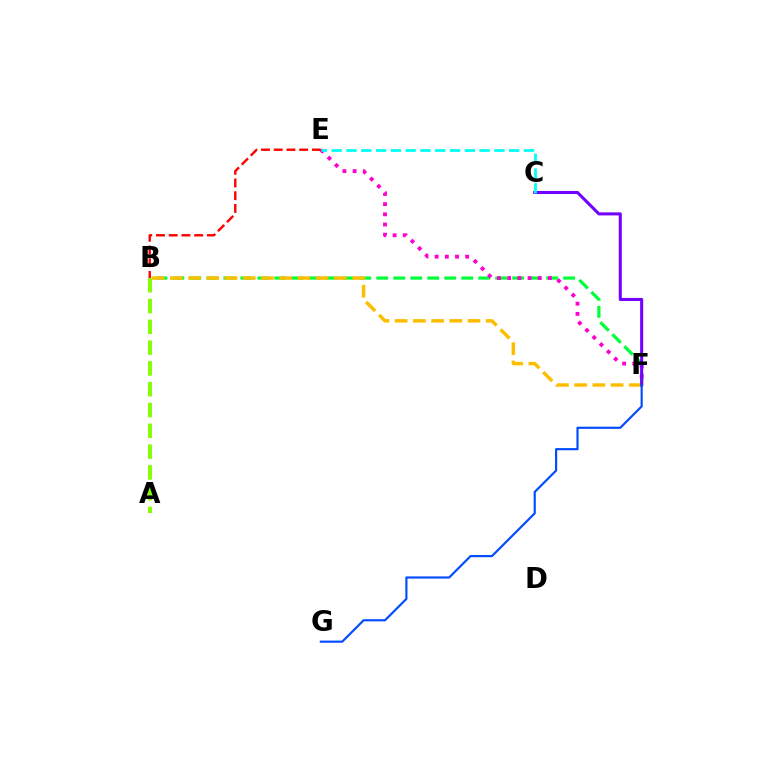{('B', 'F'): [{'color': '#00ff39', 'line_style': 'dashed', 'thickness': 2.31}, {'color': '#ffbd00', 'line_style': 'dashed', 'thickness': 2.47}], ('E', 'F'): [{'color': '#ff00cf', 'line_style': 'dotted', 'thickness': 2.77}], ('B', 'E'): [{'color': '#ff0000', 'line_style': 'dashed', 'thickness': 1.73}], ('A', 'B'): [{'color': '#84ff00', 'line_style': 'dashed', 'thickness': 2.82}], ('C', 'F'): [{'color': '#7200ff', 'line_style': 'solid', 'thickness': 2.19}], ('C', 'E'): [{'color': '#00fff6', 'line_style': 'dashed', 'thickness': 2.01}], ('F', 'G'): [{'color': '#004bff', 'line_style': 'solid', 'thickness': 1.55}]}